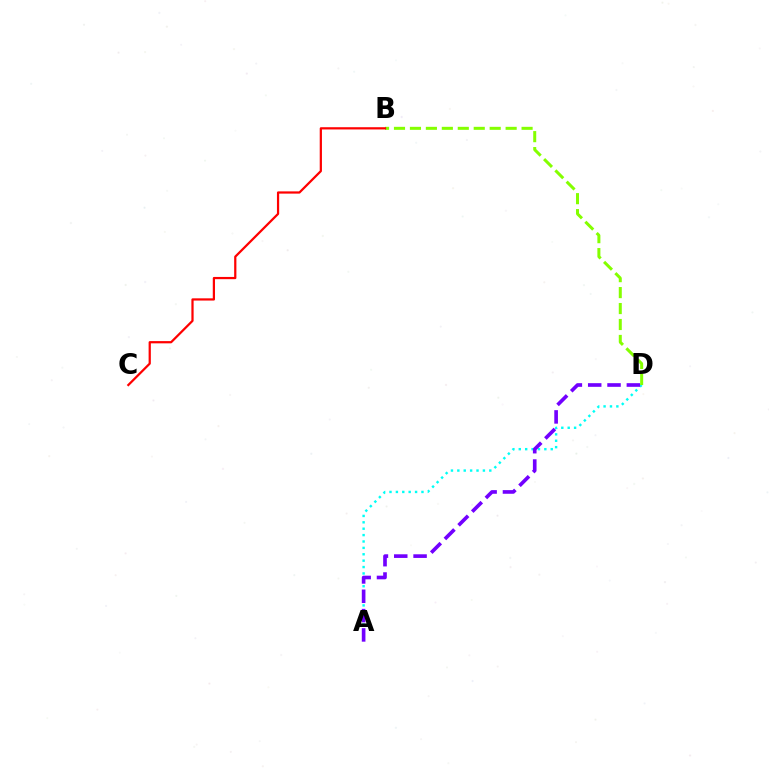{('A', 'D'): [{'color': '#00fff6', 'line_style': 'dotted', 'thickness': 1.74}, {'color': '#7200ff', 'line_style': 'dashed', 'thickness': 2.63}], ('B', 'D'): [{'color': '#84ff00', 'line_style': 'dashed', 'thickness': 2.17}], ('B', 'C'): [{'color': '#ff0000', 'line_style': 'solid', 'thickness': 1.61}]}